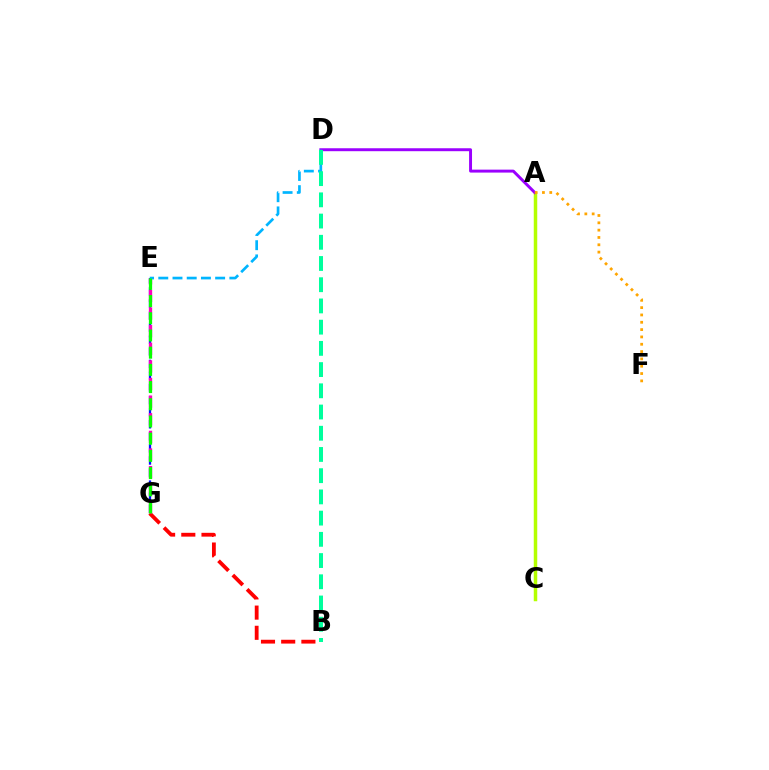{('E', 'G'): [{'color': '#0010ff', 'line_style': 'dashed', 'thickness': 1.64}, {'color': '#ff00bd', 'line_style': 'dashed', 'thickness': 2.39}, {'color': '#08ff00', 'line_style': 'dashed', 'thickness': 2.34}], ('A', 'C'): [{'color': '#b3ff00', 'line_style': 'solid', 'thickness': 2.51}], ('A', 'D'): [{'color': '#9b00ff', 'line_style': 'solid', 'thickness': 2.12}], ('B', 'G'): [{'color': '#ff0000', 'line_style': 'dashed', 'thickness': 2.74}], ('D', 'E'): [{'color': '#00b5ff', 'line_style': 'dashed', 'thickness': 1.93}], ('B', 'D'): [{'color': '#00ff9d', 'line_style': 'dashed', 'thickness': 2.88}], ('A', 'F'): [{'color': '#ffa500', 'line_style': 'dotted', 'thickness': 1.99}]}